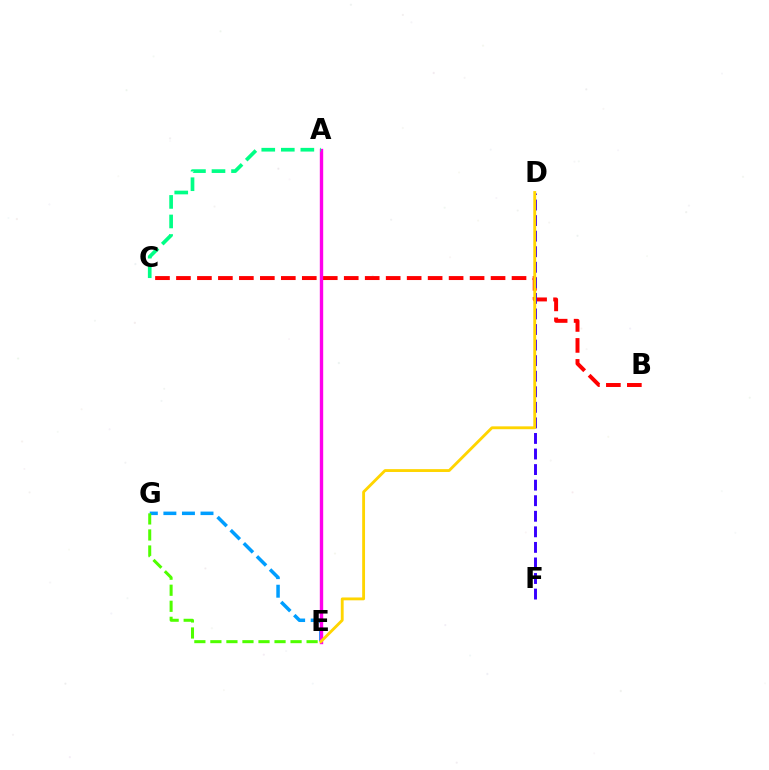{('B', 'C'): [{'color': '#ff0000', 'line_style': 'dashed', 'thickness': 2.85}], ('E', 'G'): [{'color': '#009eff', 'line_style': 'dashed', 'thickness': 2.52}, {'color': '#4fff00', 'line_style': 'dashed', 'thickness': 2.18}], ('D', 'F'): [{'color': '#3700ff', 'line_style': 'dashed', 'thickness': 2.11}], ('A', 'E'): [{'color': '#ff00ed', 'line_style': 'solid', 'thickness': 2.43}], ('A', 'C'): [{'color': '#00ff86', 'line_style': 'dashed', 'thickness': 2.66}], ('D', 'E'): [{'color': '#ffd500', 'line_style': 'solid', 'thickness': 2.05}]}